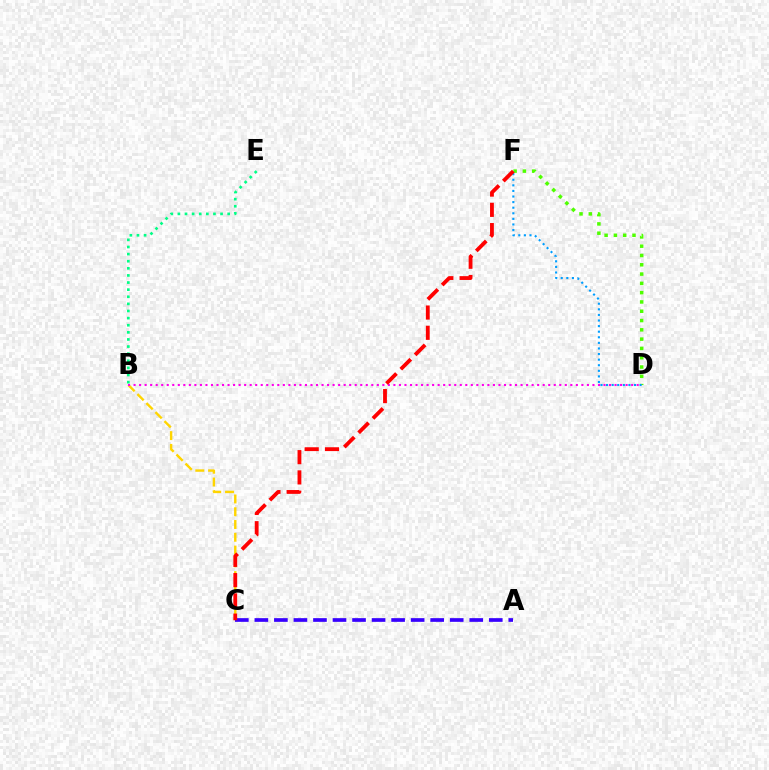{('A', 'C'): [{'color': '#3700ff', 'line_style': 'dashed', 'thickness': 2.65}], ('B', 'C'): [{'color': '#ffd500', 'line_style': 'dashed', 'thickness': 1.74}], ('D', 'F'): [{'color': '#4fff00', 'line_style': 'dotted', 'thickness': 2.53}, {'color': '#009eff', 'line_style': 'dotted', 'thickness': 1.52}], ('B', 'D'): [{'color': '#ff00ed', 'line_style': 'dotted', 'thickness': 1.5}], ('B', 'E'): [{'color': '#00ff86', 'line_style': 'dotted', 'thickness': 1.93}], ('C', 'F'): [{'color': '#ff0000', 'line_style': 'dashed', 'thickness': 2.75}]}